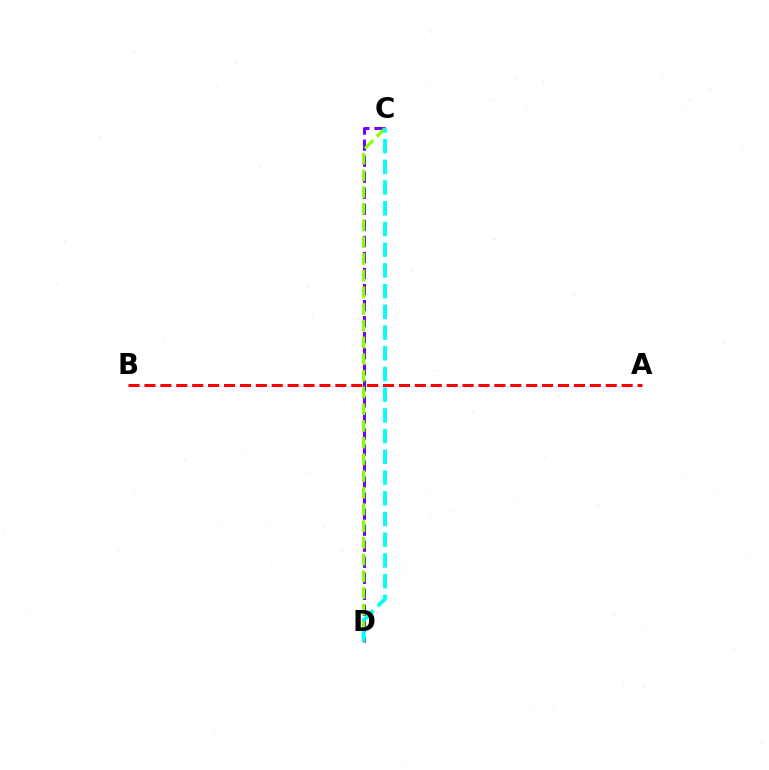{('A', 'B'): [{'color': '#ff0000', 'line_style': 'dashed', 'thickness': 2.16}], ('C', 'D'): [{'color': '#7200ff', 'line_style': 'dashed', 'thickness': 2.18}, {'color': '#84ff00', 'line_style': 'dashed', 'thickness': 2.27}, {'color': '#00fff6', 'line_style': 'dashed', 'thickness': 2.81}]}